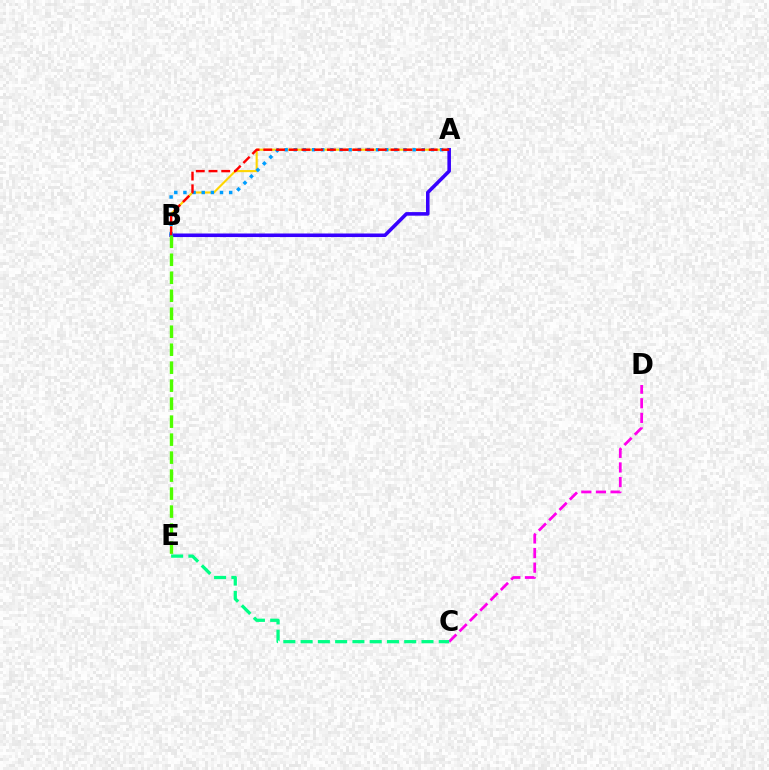{('A', 'B'): [{'color': '#ffd500', 'line_style': 'solid', 'thickness': 1.52}, {'color': '#3700ff', 'line_style': 'solid', 'thickness': 2.57}, {'color': '#009eff', 'line_style': 'dotted', 'thickness': 2.48}, {'color': '#ff0000', 'line_style': 'dashed', 'thickness': 1.73}], ('C', 'D'): [{'color': '#ff00ed', 'line_style': 'dashed', 'thickness': 1.98}], ('C', 'E'): [{'color': '#00ff86', 'line_style': 'dashed', 'thickness': 2.35}], ('B', 'E'): [{'color': '#4fff00', 'line_style': 'dashed', 'thickness': 2.44}]}